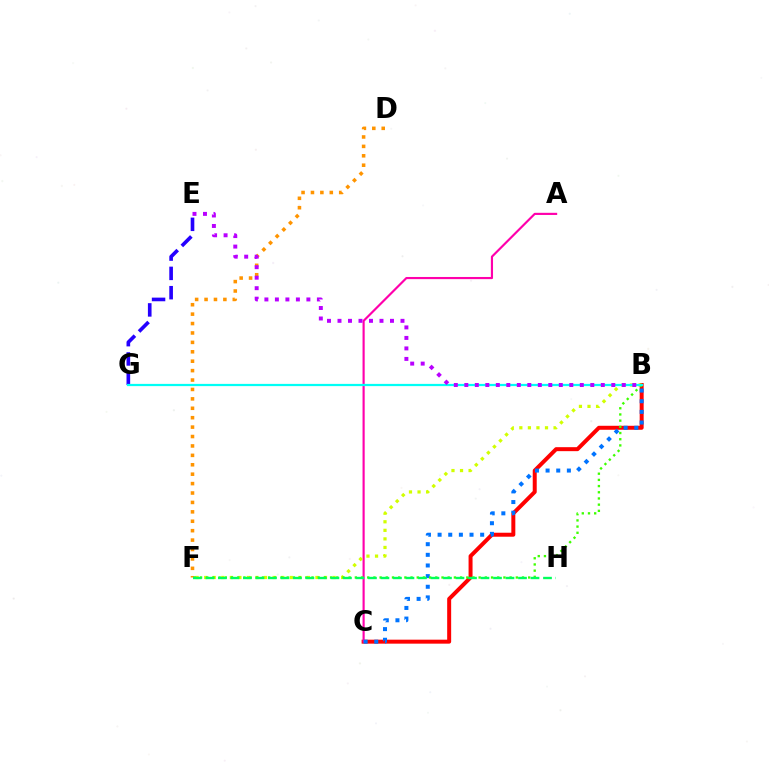{('B', 'C'): [{'color': '#ff0000', 'line_style': 'solid', 'thickness': 2.87}, {'color': '#0074ff', 'line_style': 'dotted', 'thickness': 2.89}], ('A', 'C'): [{'color': '#ff00ac', 'line_style': 'solid', 'thickness': 1.55}], ('B', 'F'): [{'color': '#d1ff00', 'line_style': 'dotted', 'thickness': 2.33}, {'color': '#3dff00', 'line_style': 'dotted', 'thickness': 1.68}], ('D', 'F'): [{'color': '#ff9400', 'line_style': 'dotted', 'thickness': 2.56}], ('E', 'G'): [{'color': '#2500ff', 'line_style': 'dashed', 'thickness': 2.62}], ('F', 'H'): [{'color': '#00ff5c', 'line_style': 'dashed', 'thickness': 1.7}], ('B', 'G'): [{'color': '#00fff6', 'line_style': 'solid', 'thickness': 1.6}], ('B', 'E'): [{'color': '#b900ff', 'line_style': 'dotted', 'thickness': 2.85}]}